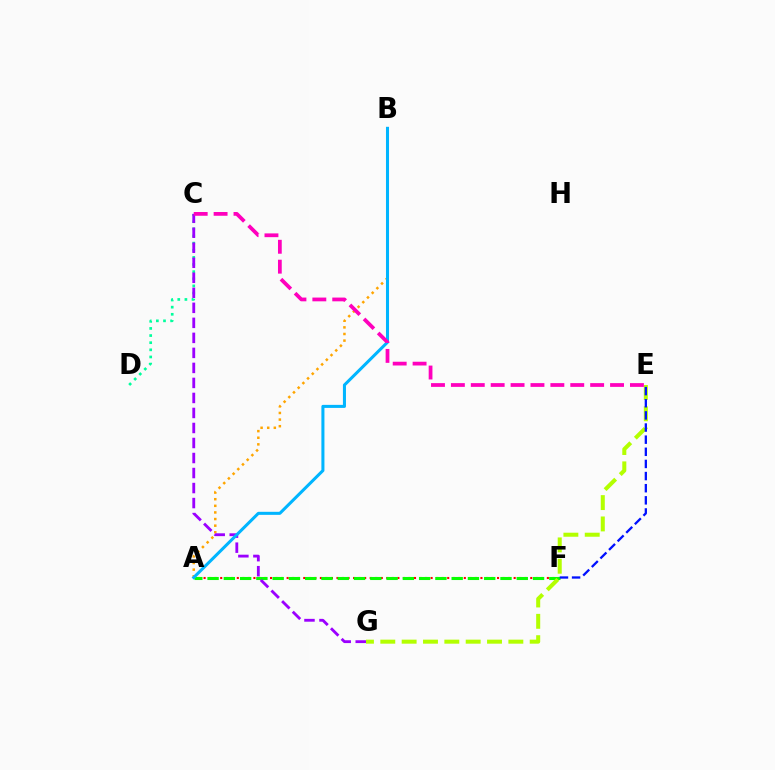{('A', 'F'): [{'color': '#ff0000', 'line_style': 'dotted', 'thickness': 1.5}, {'color': '#08ff00', 'line_style': 'dashed', 'thickness': 2.21}], ('C', 'D'): [{'color': '#00ff9d', 'line_style': 'dotted', 'thickness': 1.94}], ('A', 'B'): [{'color': '#ffa500', 'line_style': 'dotted', 'thickness': 1.8}, {'color': '#00b5ff', 'line_style': 'solid', 'thickness': 2.19}], ('E', 'G'): [{'color': '#b3ff00', 'line_style': 'dashed', 'thickness': 2.9}], ('E', 'F'): [{'color': '#0010ff', 'line_style': 'dashed', 'thickness': 1.65}], ('C', 'G'): [{'color': '#9b00ff', 'line_style': 'dashed', 'thickness': 2.04}], ('C', 'E'): [{'color': '#ff00bd', 'line_style': 'dashed', 'thickness': 2.7}]}